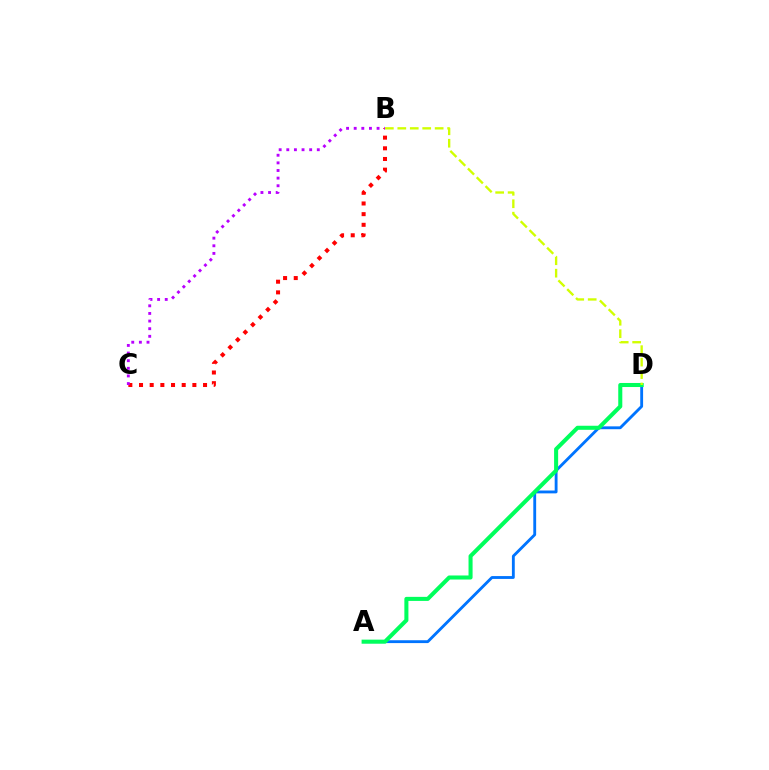{('B', 'C'): [{'color': '#ff0000', 'line_style': 'dotted', 'thickness': 2.9}, {'color': '#b900ff', 'line_style': 'dotted', 'thickness': 2.07}], ('A', 'D'): [{'color': '#0074ff', 'line_style': 'solid', 'thickness': 2.05}, {'color': '#00ff5c', 'line_style': 'solid', 'thickness': 2.92}], ('B', 'D'): [{'color': '#d1ff00', 'line_style': 'dashed', 'thickness': 1.69}]}